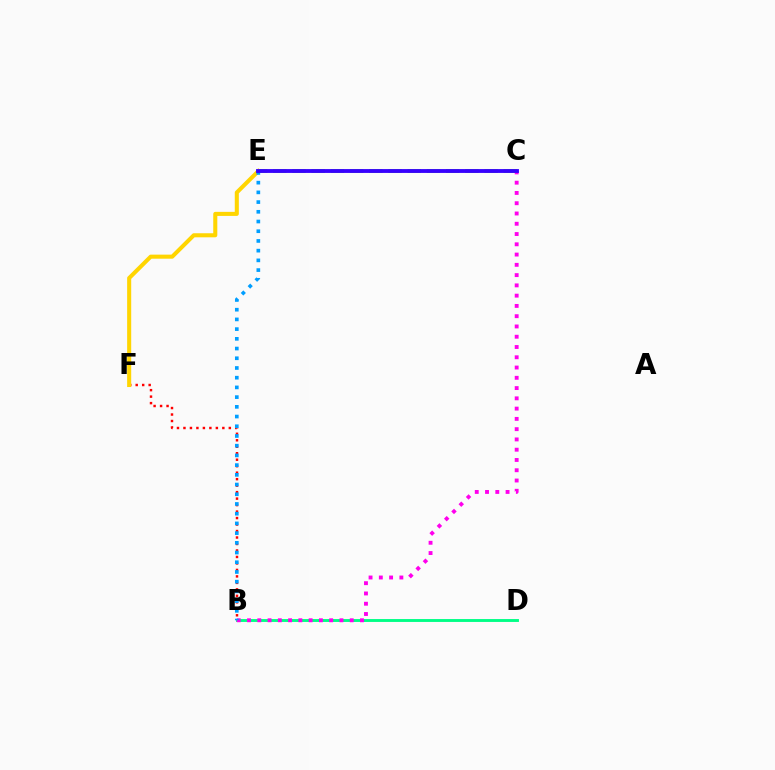{('B', 'D'): [{'color': '#00ff86', 'line_style': 'solid', 'thickness': 2.08}], ('B', 'F'): [{'color': '#ff0000', 'line_style': 'dotted', 'thickness': 1.76}], ('C', 'E'): [{'color': '#4fff00', 'line_style': 'dashed', 'thickness': 2.61}, {'color': '#3700ff', 'line_style': 'solid', 'thickness': 2.77}], ('E', 'F'): [{'color': '#ffd500', 'line_style': 'solid', 'thickness': 2.92}], ('B', 'C'): [{'color': '#ff00ed', 'line_style': 'dotted', 'thickness': 2.79}], ('B', 'E'): [{'color': '#009eff', 'line_style': 'dotted', 'thickness': 2.64}]}